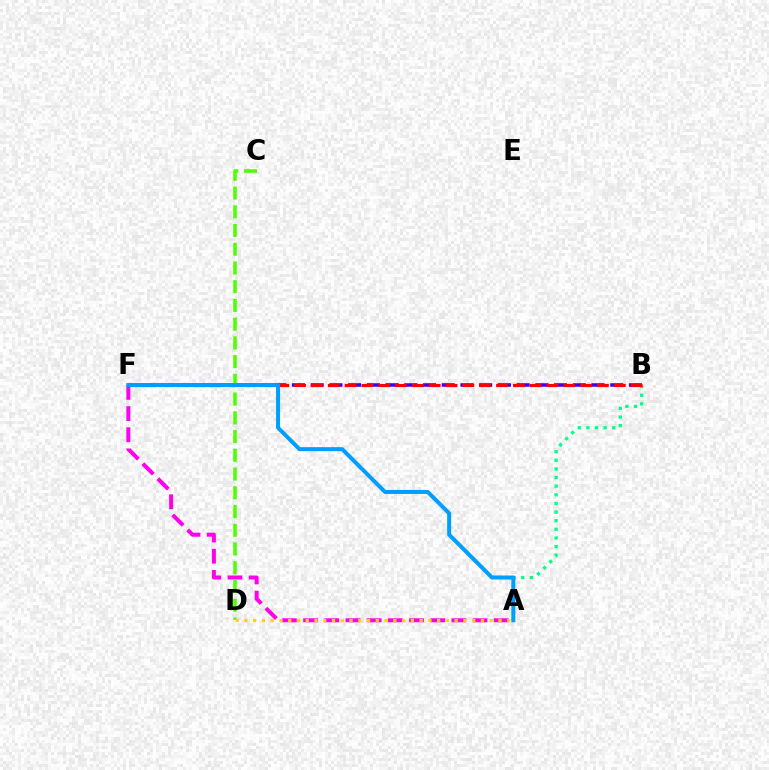{('B', 'F'): [{'color': '#3700ff', 'line_style': 'dashed', 'thickness': 2.54}, {'color': '#ff0000', 'line_style': 'dashed', 'thickness': 2.29}], ('C', 'D'): [{'color': '#4fff00', 'line_style': 'dashed', 'thickness': 2.55}], ('A', 'B'): [{'color': '#00ff86', 'line_style': 'dotted', 'thickness': 2.34}], ('A', 'F'): [{'color': '#ff00ed', 'line_style': 'dashed', 'thickness': 2.88}, {'color': '#009eff', 'line_style': 'solid', 'thickness': 2.89}], ('A', 'D'): [{'color': '#ffd500', 'line_style': 'dotted', 'thickness': 2.38}]}